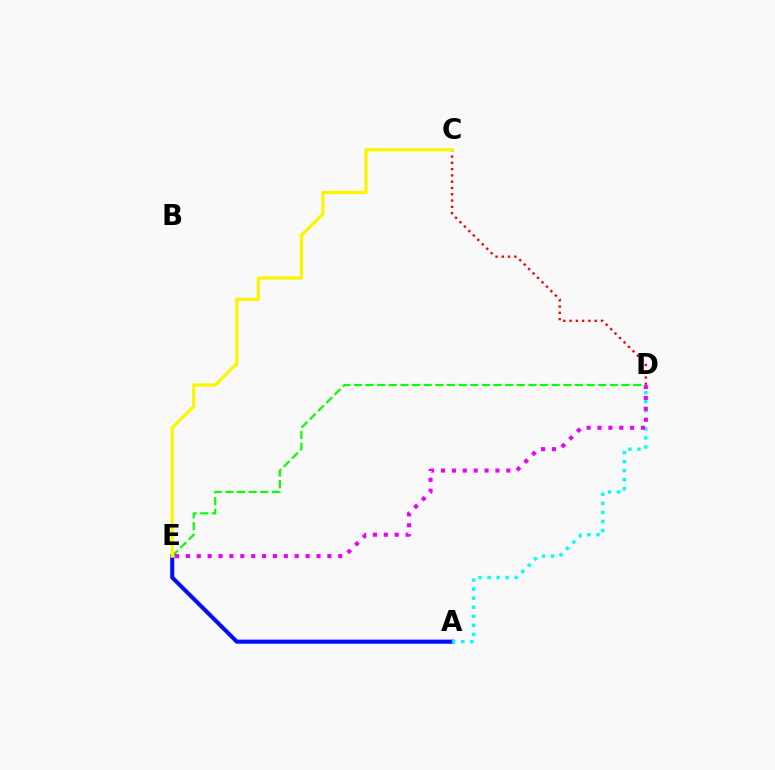{('C', 'D'): [{'color': '#ff0000', 'line_style': 'dotted', 'thickness': 1.71}], ('A', 'E'): [{'color': '#0010ff', 'line_style': 'solid', 'thickness': 2.94}], ('A', 'D'): [{'color': '#00fff6', 'line_style': 'dotted', 'thickness': 2.46}], ('D', 'E'): [{'color': '#08ff00', 'line_style': 'dashed', 'thickness': 1.58}, {'color': '#ee00ff', 'line_style': 'dotted', 'thickness': 2.96}], ('C', 'E'): [{'color': '#fcf500', 'line_style': 'solid', 'thickness': 2.34}]}